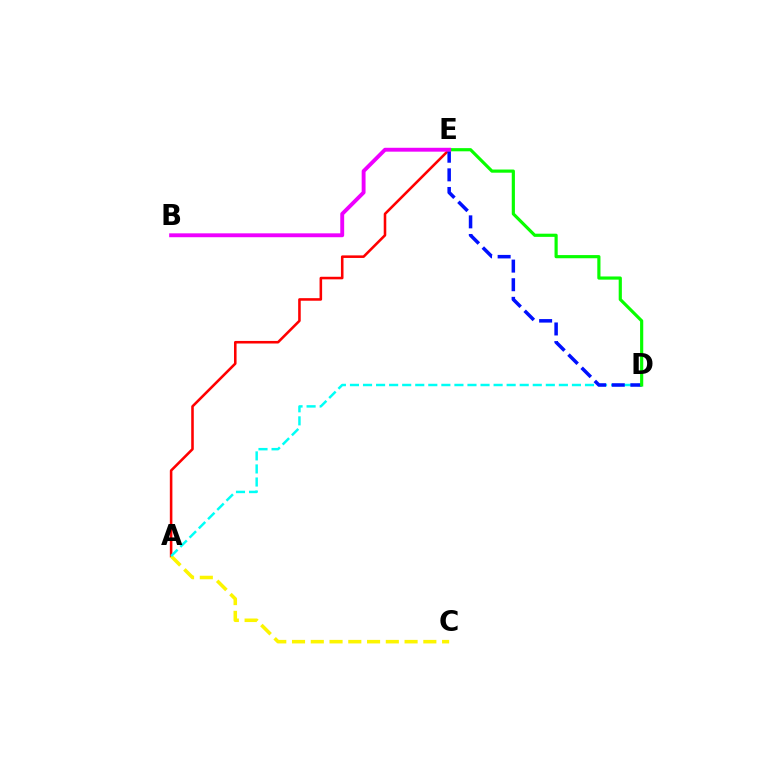{('A', 'E'): [{'color': '#ff0000', 'line_style': 'solid', 'thickness': 1.85}], ('A', 'C'): [{'color': '#fcf500', 'line_style': 'dashed', 'thickness': 2.55}], ('A', 'D'): [{'color': '#00fff6', 'line_style': 'dashed', 'thickness': 1.77}], ('D', 'E'): [{'color': '#0010ff', 'line_style': 'dashed', 'thickness': 2.53}, {'color': '#08ff00', 'line_style': 'solid', 'thickness': 2.28}], ('B', 'E'): [{'color': '#ee00ff', 'line_style': 'solid', 'thickness': 2.79}]}